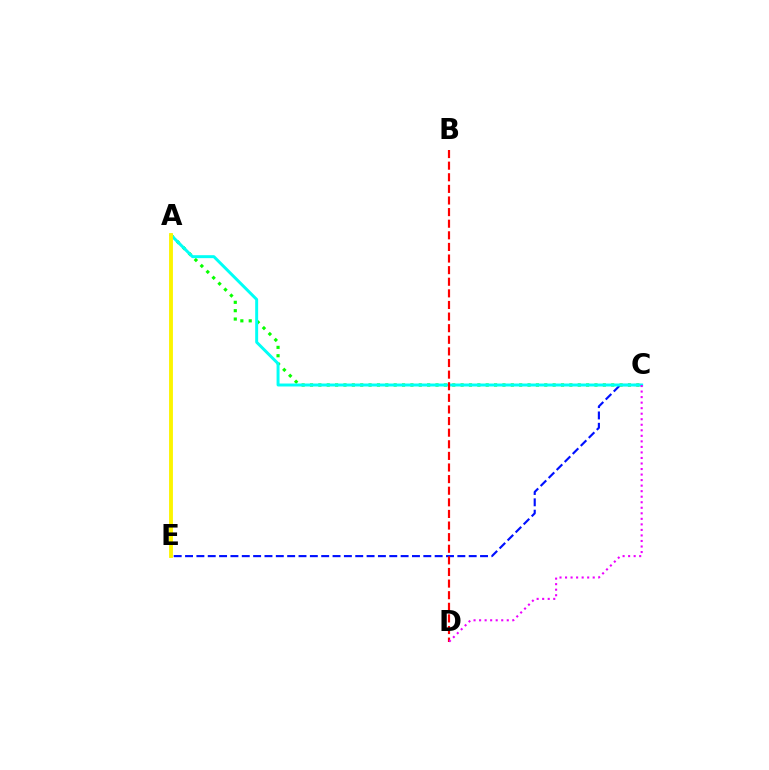{('A', 'C'): [{'color': '#08ff00', 'line_style': 'dotted', 'thickness': 2.27}, {'color': '#00fff6', 'line_style': 'solid', 'thickness': 2.13}], ('C', 'E'): [{'color': '#0010ff', 'line_style': 'dashed', 'thickness': 1.54}], ('B', 'D'): [{'color': '#ff0000', 'line_style': 'dashed', 'thickness': 1.58}], ('A', 'E'): [{'color': '#fcf500', 'line_style': 'solid', 'thickness': 2.77}], ('C', 'D'): [{'color': '#ee00ff', 'line_style': 'dotted', 'thickness': 1.5}]}